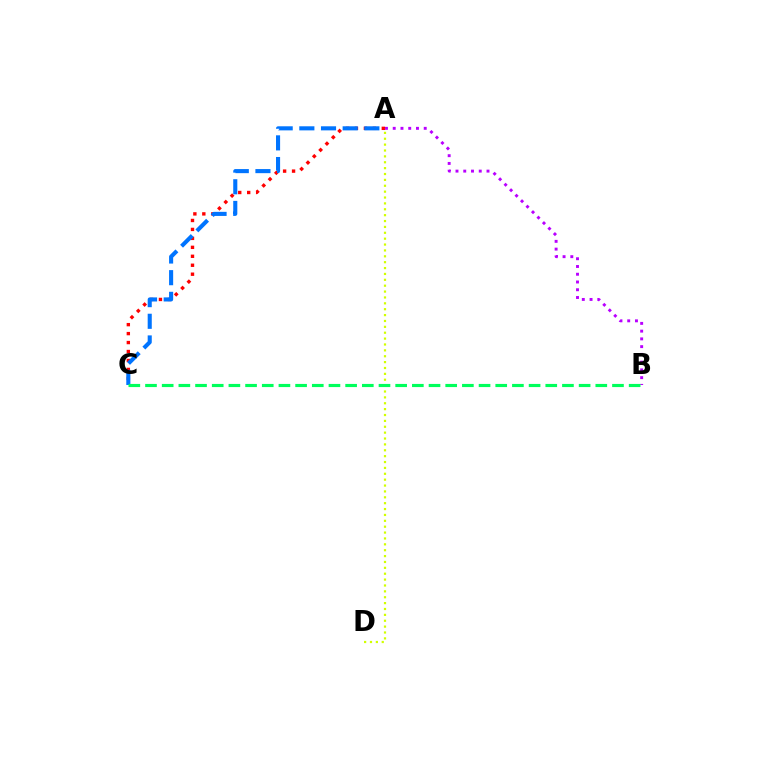{('A', 'B'): [{'color': '#b900ff', 'line_style': 'dotted', 'thickness': 2.11}], ('A', 'C'): [{'color': '#ff0000', 'line_style': 'dotted', 'thickness': 2.43}, {'color': '#0074ff', 'line_style': 'dashed', 'thickness': 2.94}], ('A', 'D'): [{'color': '#d1ff00', 'line_style': 'dotted', 'thickness': 1.6}], ('B', 'C'): [{'color': '#00ff5c', 'line_style': 'dashed', 'thickness': 2.27}]}